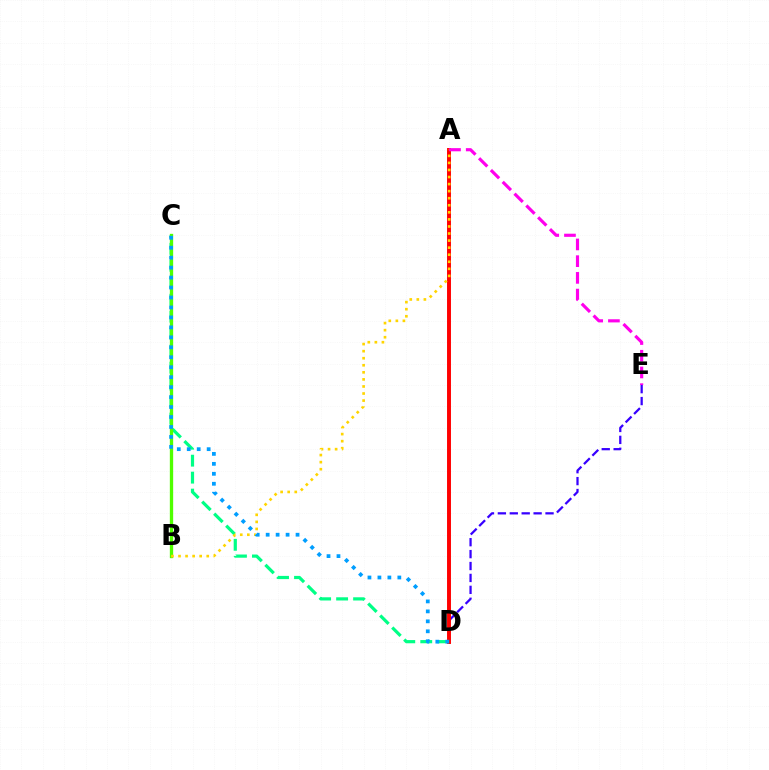{('C', 'D'): [{'color': '#00ff86', 'line_style': 'dashed', 'thickness': 2.31}, {'color': '#009eff', 'line_style': 'dotted', 'thickness': 2.71}], ('D', 'E'): [{'color': '#3700ff', 'line_style': 'dashed', 'thickness': 1.62}], ('A', 'D'): [{'color': '#ff0000', 'line_style': 'solid', 'thickness': 2.83}], ('B', 'C'): [{'color': '#4fff00', 'line_style': 'solid', 'thickness': 2.39}], ('A', 'B'): [{'color': '#ffd500', 'line_style': 'dotted', 'thickness': 1.92}], ('A', 'E'): [{'color': '#ff00ed', 'line_style': 'dashed', 'thickness': 2.27}]}